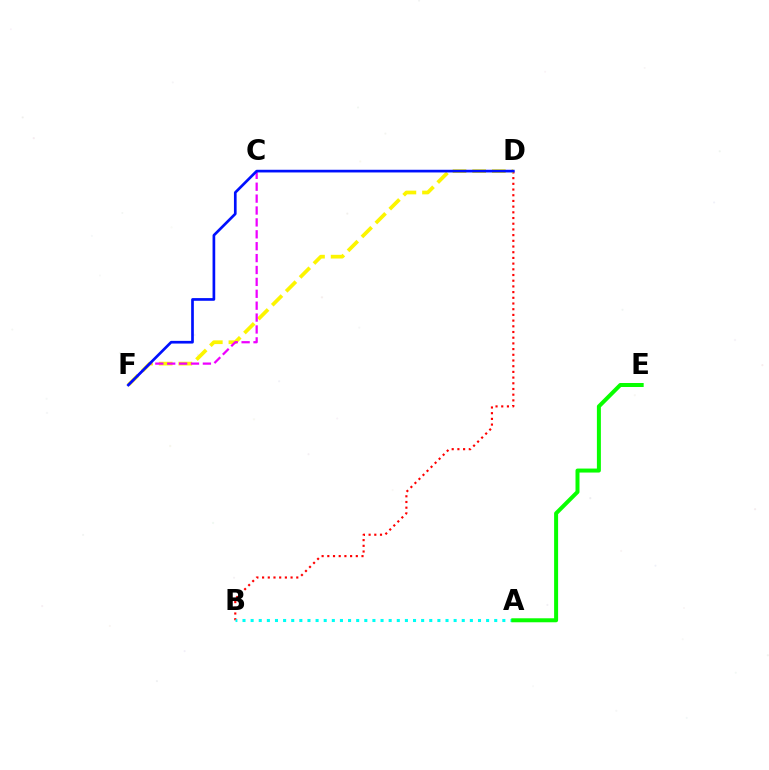{('B', 'D'): [{'color': '#ff0000', 'line_style': 'dotted', 'thickness': 1.55}], ('A', 'B'): [{'color': '#00fff6', 'line_style': 'dotted', 'thickness': 2.21}], ('D', 'F'): [{'color': '#fcf500', 'line_style': 'dashed', 'thickness': 2.67}, {'color': '#0010ff', 'line_style': 'solid', 'thickness': 1.93}], ('C', 'F'): [{'color': '#ee00ff', 'line_style': 'dashed', 'thickness': 1.62}], ('A', 'E'): [{'color': '#08ff00', 'line_style': 'solid', 'thickness': 2.87}]}